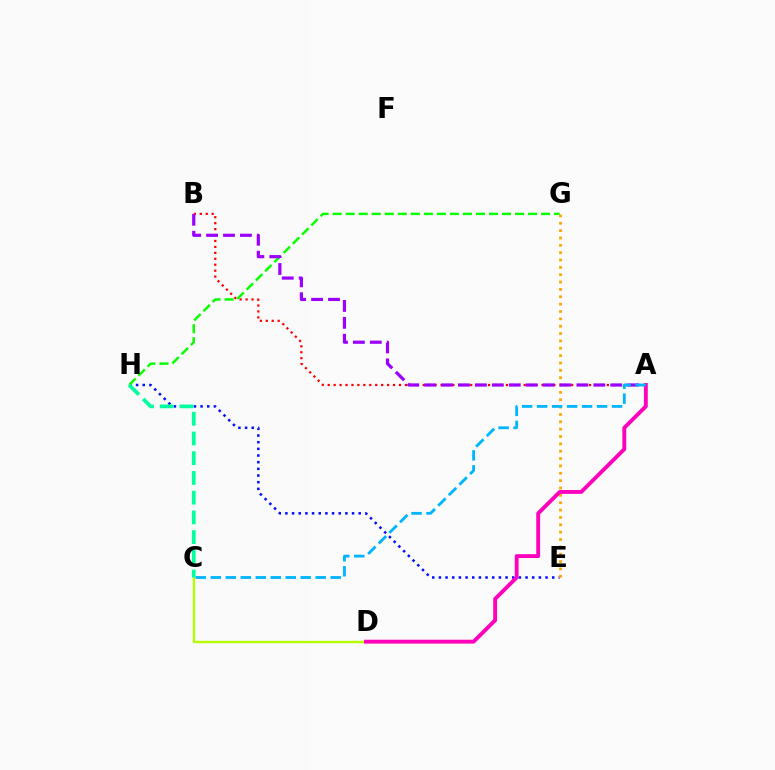{('C', 'D'): [{'color': '#b3ff00', 'line_style': 'solid', 'thickness': 1.7}], ('A', 'B'): [{'color': '#ff0000', 'line_style': 'dotted', 'thickness': 1.61}, {'color': '#9b00ff', 'line_style': 'dashed', 'thickness': 2.3}], ('E', 'H'): [{'color': '#0010ff', 'line_style': 'dotted', 'thickness': 1.81}], ('G', 'H'): [{'color': '#08ff00', 'line_style': 'dashed', 'thickness': 1.77}], ('E', 'G'): [{'color': '#ffa500', 'line_style': 'dotted', 'thickness': 2.0}], ('C', 'H'): [{'color': '#00ff9d', 'line_style': 'dashed', 'thickness': 2.68}], ('A', 'D'): [{'color': '#ff00bd', 'line_style': 'solid', 'thickness': 2.78}], ('A', 'C'): [{'color': '#00b5ff', 'line_style': 'dashed', 'thickness': 2.04}]}